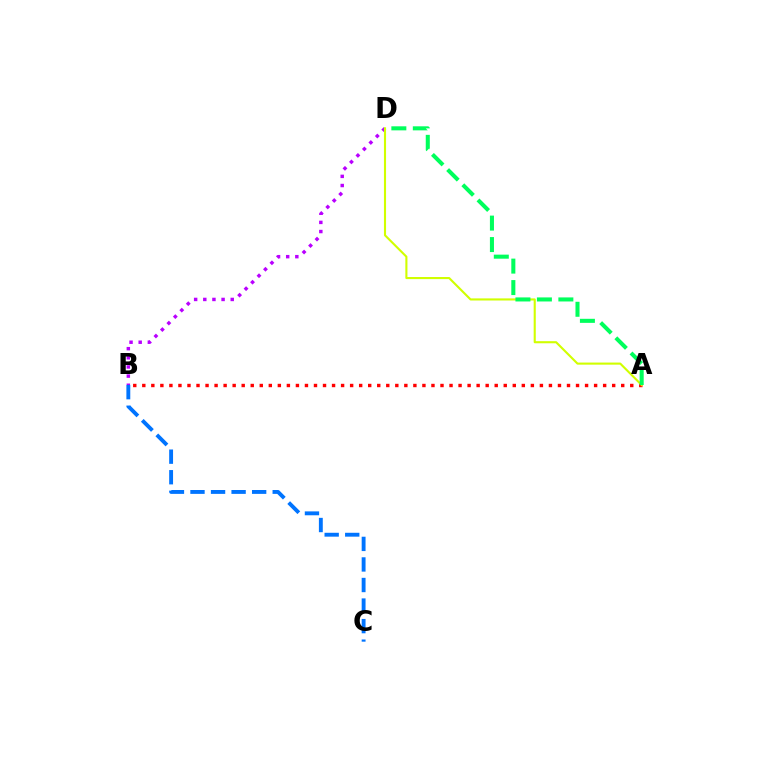{('B', 'D'): [{'color': '#b900ff', 'line_style': 'dotted', 'thickness': 2.49}], ('A', 'B'): [{'color': '#ff0000', 'line_style': 'dotted', 'thickness': 2.46}], ('A', 'D'): [{'color': '#d1ff00', 'line_style': 'solid', 'thickness': 1.52}, {'color': '#00ff5c', 'line_style': 'dashed', 'thickness': 2.92}], ('B', 'C'): [{'color': '#0074ff', 'line_style': 'dashed', 'thickness': 2.79}]}